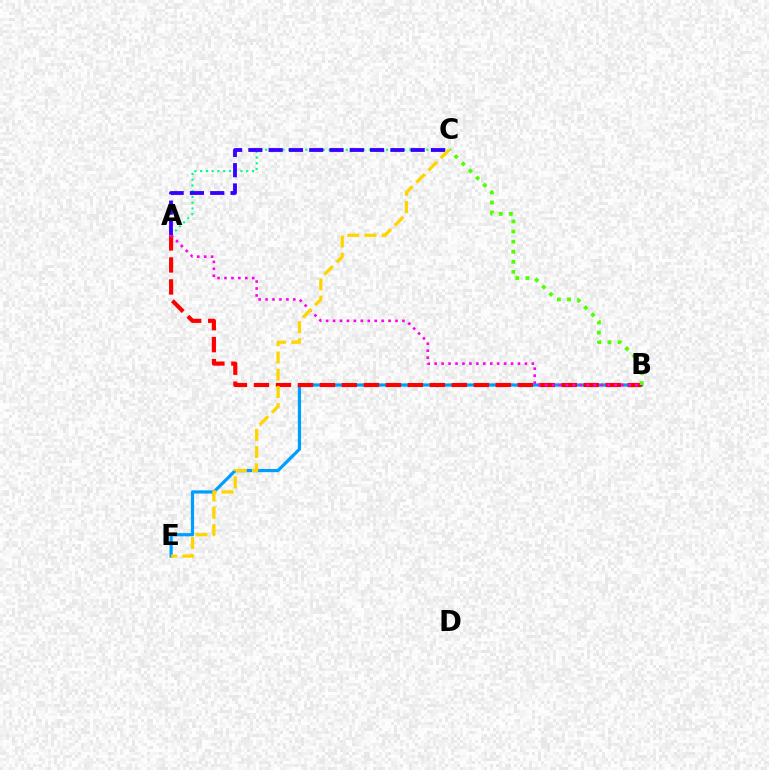{('B', 'E'): [{'color': '#009eff', 'line_style': 'solid', 'thickness': 2.3}], ('A', 'C'): [{'color': '#00ff86', 'line_style': 'dotted', 'thickness': 1.56}, {'color': '#3700ff', 'line_style': 'dashed', 'thickness': 2.76}], ('A', 'B'): [{'color': '#ff0000', 'line_style': 'dashed', 'thickness': 2.99}, {'color': '#ff00ed', 'line_style': 'dotted', 'thickness': 1.89}], ('B', 'C'): [{'color': '#4fff00', 'line_style': 'dotted', 'thickness': 2.74}], ('C', 'E'): [{'color': '#ffd500', 'line_style': 'dashed', 'thickness': 2.34}]}